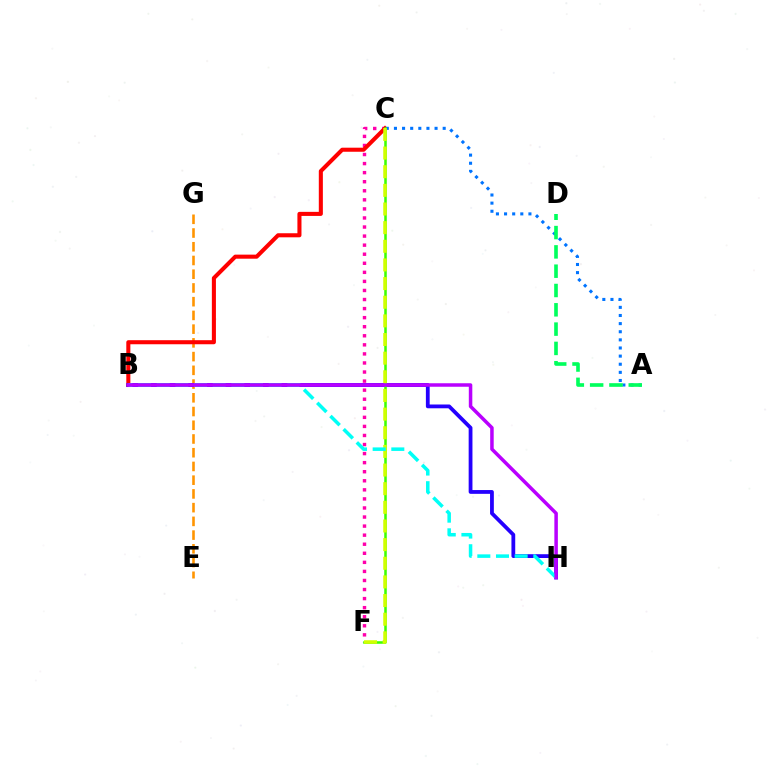{('C', 'F'): [{'color': '#ff00ac', 'line_style': 'dotted', 'thickness': 2.46}, {'color': '#3dff00', 'line_style': 'solid', 'thickness': 1.83}, {'color': '#d1ff00', 'line_style': 'dashed', 'thickness': 2.53}], ('E', 'G'): [{'color': '#ff9400', 'line_style': 'dashed', 'thickness': 1.87}], ('B', 'C'): [{'color': '#ff0000', 'line_style': 'solid', 'thickness': 2.93}], ('A', 'C'): [{'color': '#0074ff', 'line_style': 'dotted', 'thickness': 2.21}], ('B', 'H'): [{'color': '#2500ff', 'line_style': 'solid', 'thickness': 2.73}, {'color': '#00fff6', 'line_style': 'dashed', 'thickness': 2.53}, {'color': '#b900ff', 'line_style': 'solid', 'thickness': 2.52}], ('A', 'D'): [{'color': '#00ff5c', 'line_style': 'dashed', 'thickness': 2.62}]}